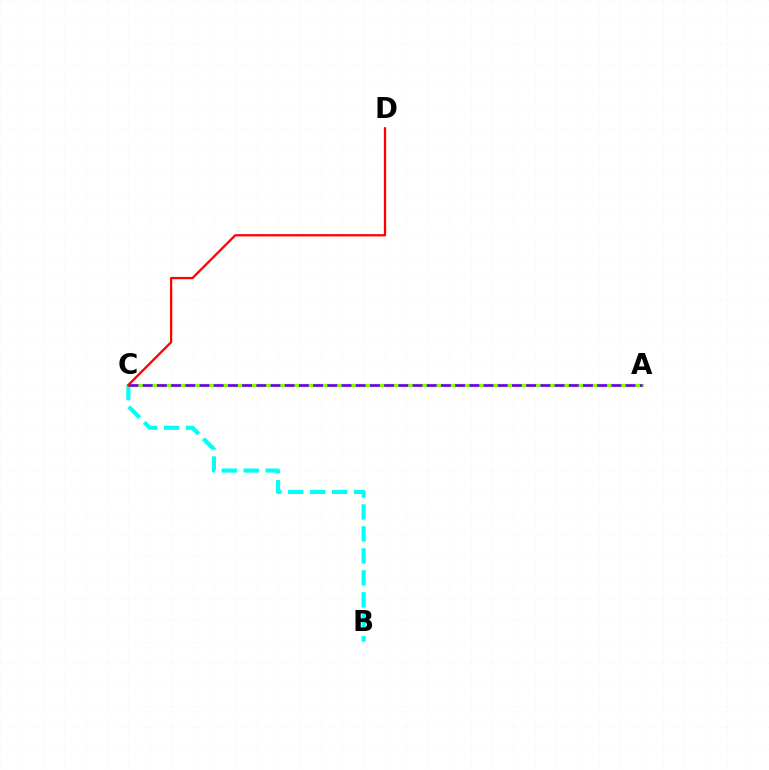{('B', 'C'): [{'color': '#00fff6', 'line_style': 'dashed', 'thickness': 2.98}], ('A', 'C'): [{'color': '#84ff00', 'line_style': 'solid', 'thickness': 2.3}, {'color': '#7200ff', 'line_style': 'dashed', 'thickness': 1.93}], ('C', 'D'): [{'color': '#ff0000', 'line_style': 'solid', 'thickness': 1.63}]}